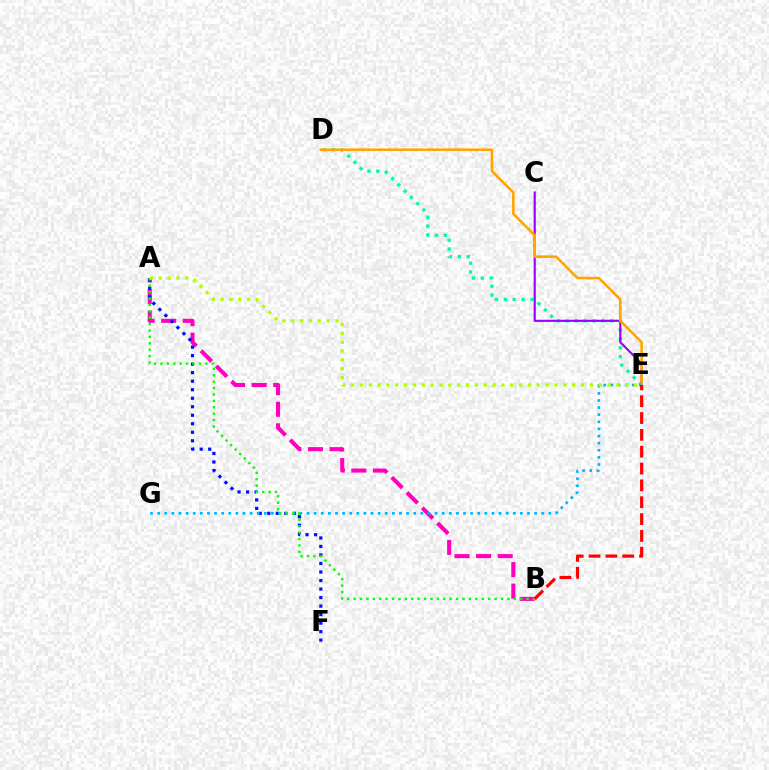{('D', 'E'): [{'color': '#00ff9d', 'line_style': 'dotted', 'thickness': 2.41}, {'color': '#ffa500', 'line_style': 'solid', 'thickness': 1.87}], ('C', 'E'): [{'color': '#9b00ff', 'line_style': 'solid', 'thickness': 1.54}], ('A', 'B'): [{'color': '#ff00bd', 'line_style': 'dashed', 'thickness': 2.93}, {'color': '#08ff00', 'line_style': 'dotted', 'thickness': 1.74}], ('A', 'F'): [{'color': '#0010ff', 'line_style': 'dotted', 'thickness': 2.31}], ('E', 'G'): [{'color': '#00b5ff', 'line_style': 'dotted', 'thickness': 1.93}], ('A', 'E'): [{'color': '#b3ff00', 'line_style': 'dotted', 'thickness': 2.4}], ('B', 'E'): [{'color': '#ff0000', 'line_style': 'dashed', 'thickness': 2.29}]}